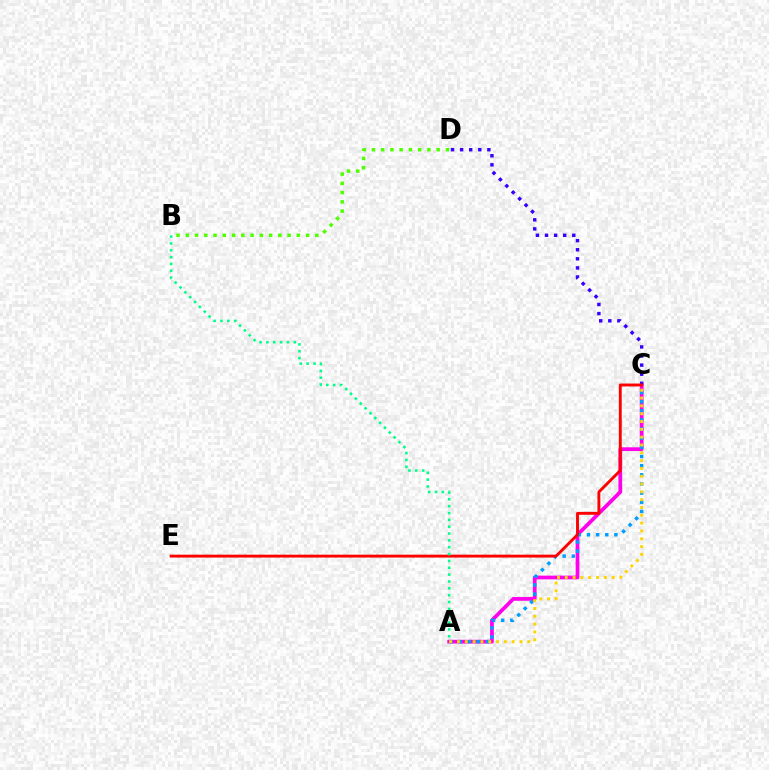{('A', 'C'): [{'color': '#ff00ed', 'line_style': 'solid', 'thickness': 2.69}, {'color': '#009eff', 'line_style': 'dotted', 'thickness': 2.48}, {'color': '#ffd500', 'line_style': 'dotted', 'thickness': 2.12}], ('C', 'D'): [{'color': '#3700ff', 'line_style': 'dotted', 'thickness': 2.47}], ('C', 'E'): [{'color': '#ff0000', 'line_style': 'solid', 'thickness': 2.08}], ('A', 'B'): [{'color': '#00ff86', 'line_style': 'dotted', 'thickness': 1.86}], ('B', 'D'): [{'color': '#4fff00', 'line_style': 'dotted', 'thickness': 2.51}]}